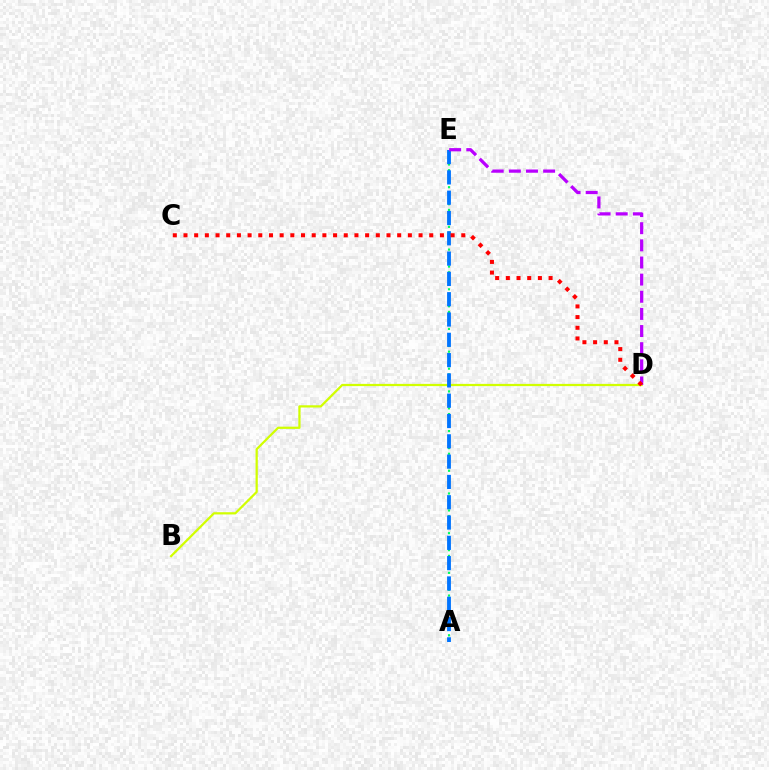{('B', 'D'): [{'color': '#d1ff00', 'line_style': 'solid', 'thickness': 1.61}], ('A', 'E'): [{'color': '#00ff5c', 'line_style': 'dotted', 'thickness': 1.54}, {'color': '#0074ff', 'line_style': 'dashed', 'thickness': 2.76}], ('D', 'E'): [{'color': '#b900ff', 'line_style': 'dashed', 'thickness': 2.33}], ('C', 'D'): [{'color': '#ff0000', 'line_style': 'dotted', 'thickness': 2.9}]}